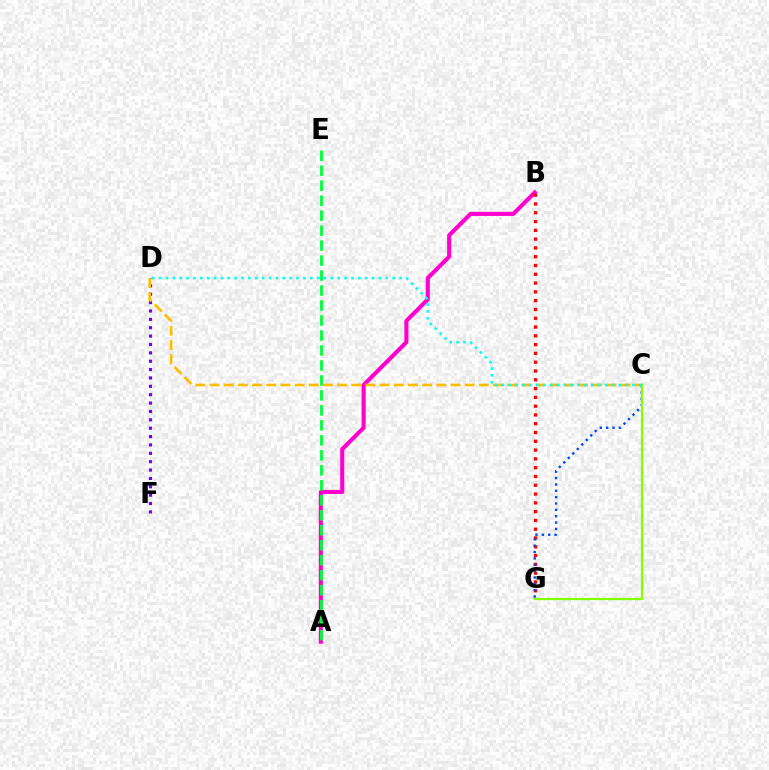{('D', 'F'): [{'color': '#7200ff', 'line_style': 'dotted', 'thickness': 2.27}], ('A', 'B'): [{'color': '#ff00cf', 'line_style': 'solid', 'thickness': 2.95}], ('B', 'G'): [{'color': '#ff0000', 'line_style': 'dotted', 'thickness': 2.39}], ('C', 'D'): [{'color': '#ffbd00', 'line_style': 'dashed', 'thickness': 1.93}, {'color': '#00fff6', 'line_style': 'dotted', 'thickness': 1.87}], ('C', 'G'): [{'color': '#004bff', 'line_style': 'dotted', 'thickness': 1.73}, {'color': '#84ff00', 'line_style': 'solid', 'thickness': 1.61}], ('A', 'E'): [{'color': '#00ff39', 'line_style': 'dashed', 'thickness': 2.04}]}